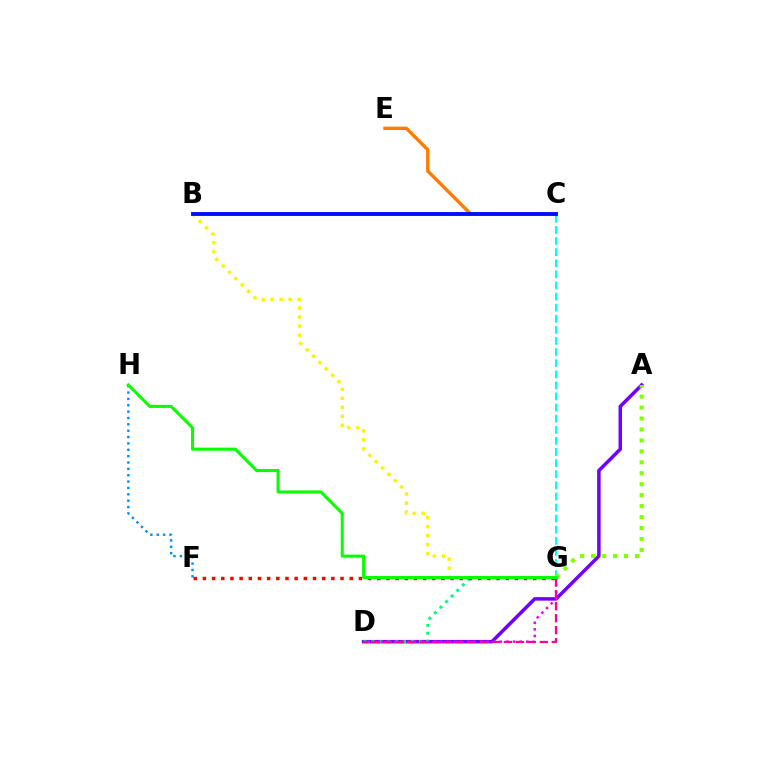{('C', 'E'): [{'color': '#ff7c00', 'line_style': 'solid', 'thickness': 2.44}], ('B', 'G'): [{'color': '#fcf500', 'line_style': 'dotted', 'thickness': 2.44}], ('C', 'G'): [{'color': '#00fff6', 'line_style': 'dashed', 'thickness': 1.51}], ('A', 'D'): [{'color': '#7200ff', 'line_style': 'solid', 'thickness': 2.53}], ('D', 'G'): [{'color': '#00ff74', 'line_style': 'dotted', 'thickness': 2.15}, {'color': '#ee00ff', 'line_style': 'dotted', 'thickness': 1.79}, {'color': '#ff0094', 'line_style': 'dashed', 'thickness': 1.63}], ('B', 'C'): [{'color': '#0010ff', 'line_style': 'solid', 'thickness': 2.79}], ('F', 'H'): [{'color': '#008cff', 'line_style': 'dotted', 'thickness': 1.73}], ('A', 'G'): [{'color': '#84ff00', 'line_style': 'dotted', 'thickness': 2.97}], ('F', 'G'): [{'color': '#ff0000', 'line_style': 'dotted', 'thickness': 2.49}], ('G', 'H'): [{'color': '#08ff00', 'line_style': 'solid', 'thickness': 2.2}]}